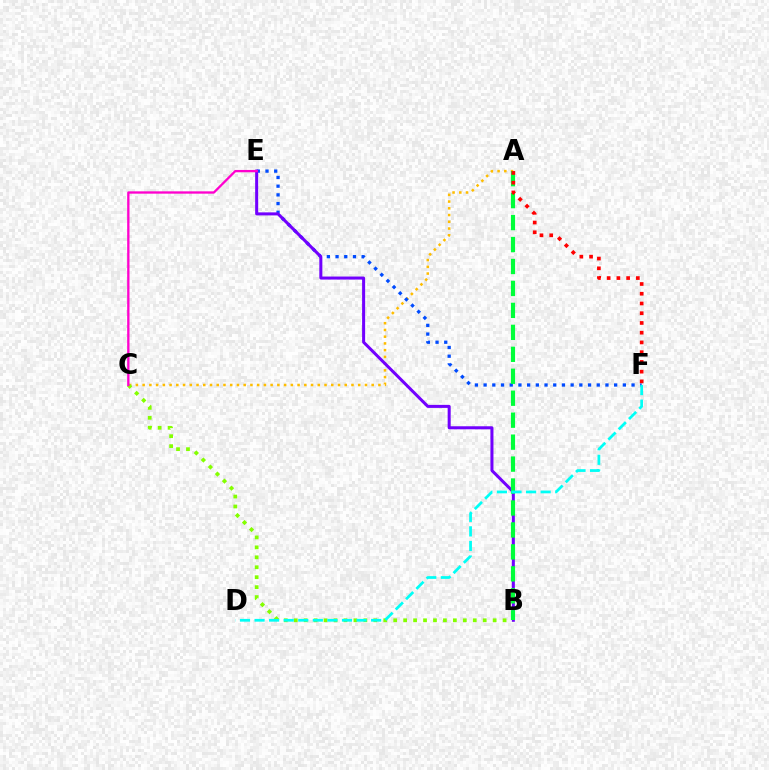{('A', 'C'): [{'color': '#ffbd00', 'line_style': 'dotted', 'thickness': 1.83}], ('E', 'F'): [{'color': '#004bff', 'line_style': 'dotted', 'thickness': 2.36}], ('B', 'C'): [{'color': '#84ff00', 'line_style': 'dotted', 'thickness': 2.7}], ('B', 'E'): [{'color': '#7200ff', 'line_style': 'solid', 'thickness': 2.18}], ('A', 'B'): [{'color': '#00ff39', 'line_style': 'dashed', 'thickness': 2.98}], ('A', 'F'): [{'color': '#ff0000', 'line_style': 'dotted', 'thickness': 2.65}], ('C', 'E'): [{'color': '#ff00cf', 'line_style': 'solid', 'thickness': 1.67}], ('D', 'F'): [{'color': '#00fff6', 'line_style': 'dashed', 'thickness': 1.98}]}